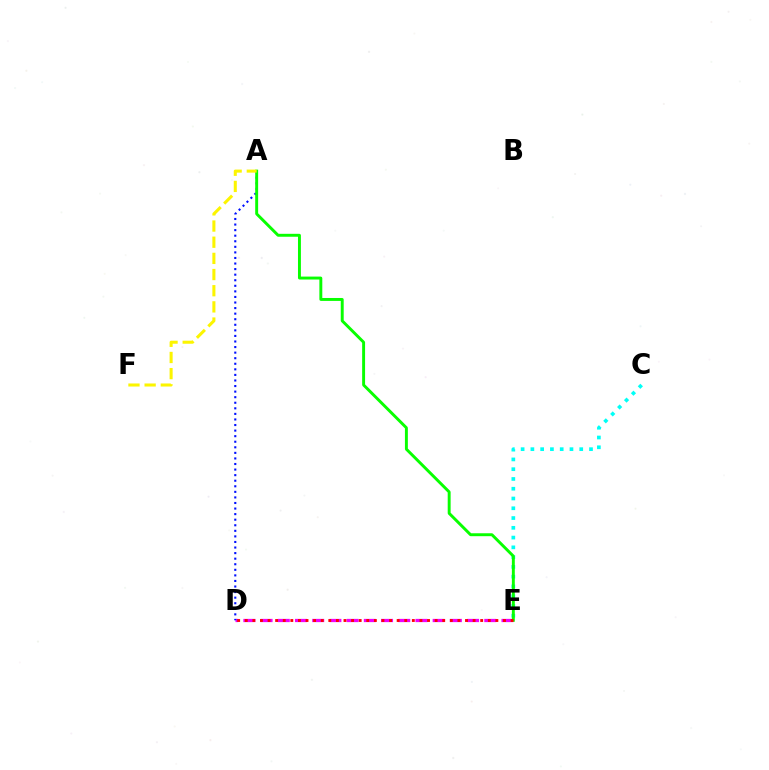{('D', 'E'): [{'color': '#ee00ff', 'line_style': 'dashed', 'thickness': 2.34}, {'color': '#ff0000', 'line_style': 'dotted', 'thickness': 2.06}], ('C', 'E'): [{'color': '#00fff6', 'line_style': 'dotted', 'thickness': 2.65}], ('A', 'D'): [{'color': '#0010ff', 'line_style': 'dotted', 'thickness': 1.51}], ('A', 'E'): [{'color': '#08ff00', 'line_style': 'solid', 'thickness': 2.11}], ('A', 'F'): [{'color': '#fcf500', 'line_style': 'dashed', 'thickness': 2.2}]}